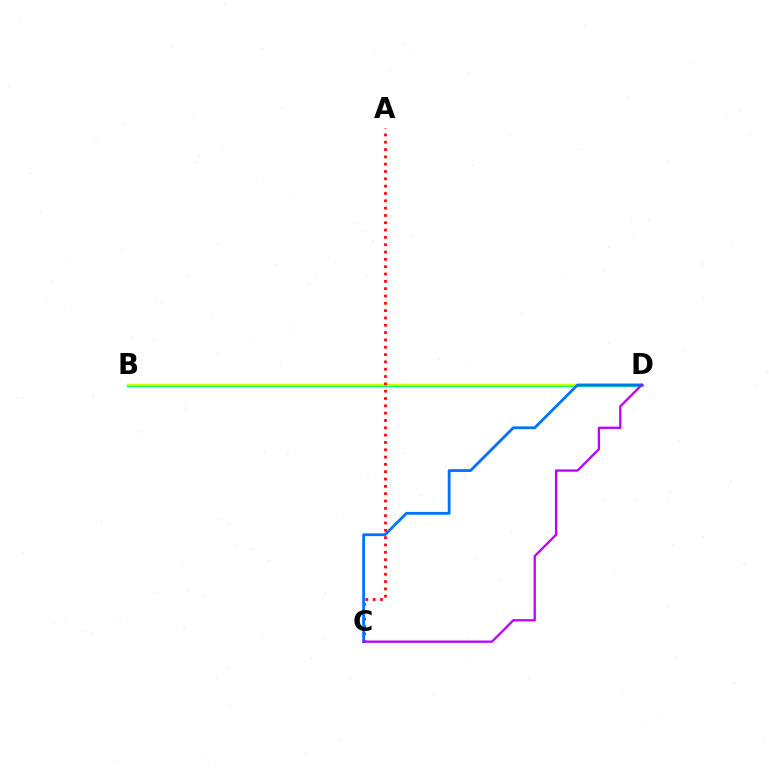{('B', 'D'): [{'color': '#00ff5c', 'line_style': 'solid', 'thickness': 2.34}, {'color': '#d1ff00', 'line_style': 'solid', 'thickness': 1.51}], ('A', 'C'): [{'color': '#ff0000', 'line_style': 'dotted', 'thickness': 1.99}], ('C', 'D'): [{'color': '#0074ff', 'line_style': 'solid', 'thickness': 2.02}, {'color': '#b900ff', 'line_style': 'solid', 'thickness': 1.65}]}